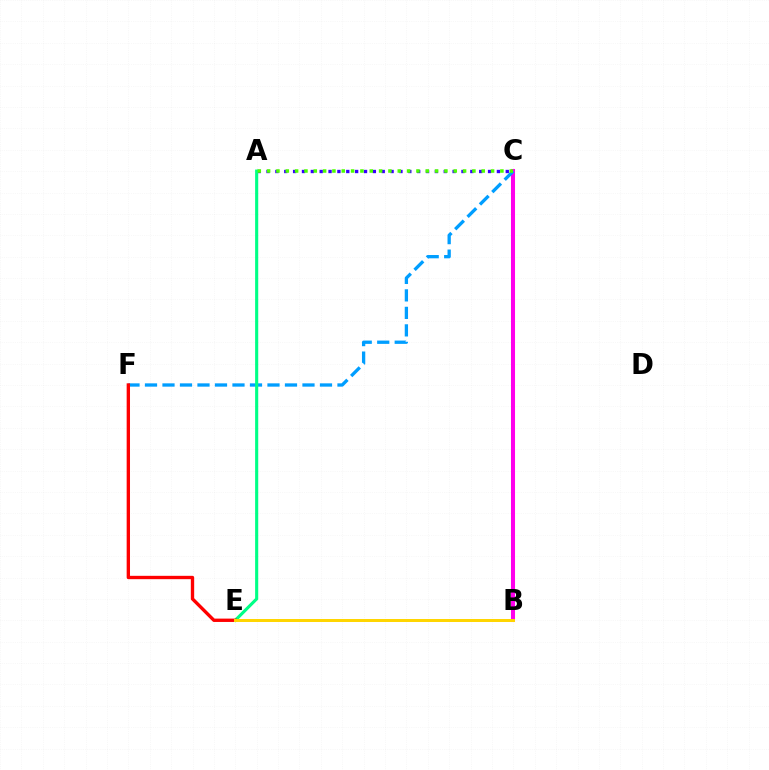{('B', 'C'): [{'color': '#ff00ed', 'line_style': 'solid', 'thickness': 2.91}], ('A', 'C'): [{'color': '#3700ff', 'line_style': 'dotted', 'thickness': 2.41}, {'color': '#4fff00', 'line_style': 'dotted', 'thickness': 2.54}], ('C', 'F'): [{'color': '#009eff', 'line_style': 'dashed', 'thickness': 2.38}], ('A', 'E'): [{'color': '#00ff86', 'line_style': 'solid', 'thickness': 2.24}], ('E', 'F'): [{'color': '#ff0000', 'line_style': 'solid', 'thickness': 2.41}], ('B', 'E'): [{'color': '#ffd500', 'line_style': 'solid', 'thickness': 2.15}]}